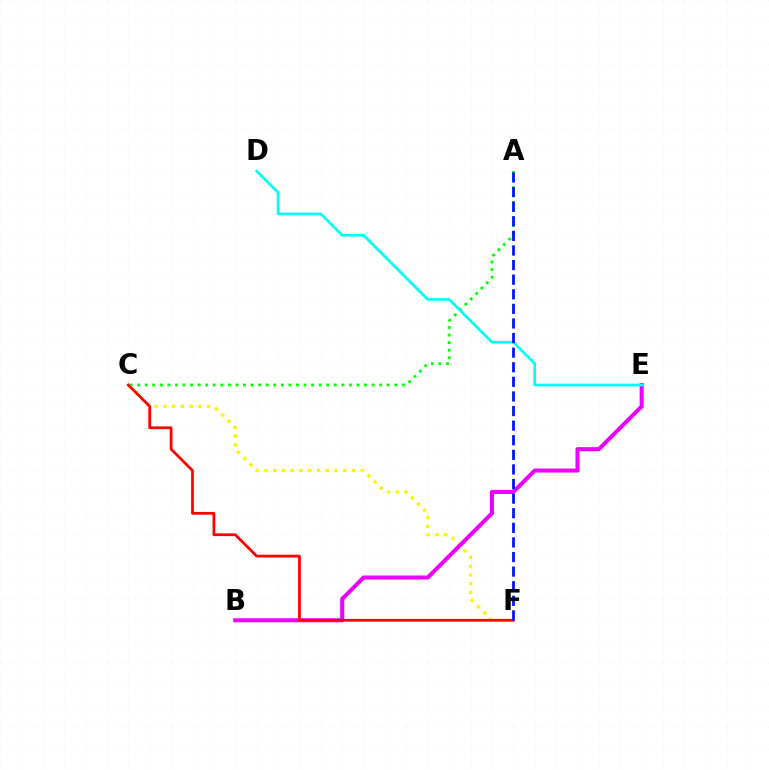{('C', 'F'): [{'color': '#fcf500', 'line_style': 'dotted', 'thickness': 2.38}, {'color': '#ff0000', 'line_style': 'solid', 'thickness': 1.98}], ('B', 'E'): [{'color': '#ee00ff', 'line_style': 'solid', 'thickness': 2.91}], ('A', 'C'): [{'color': '#08ff00', 'line_style': 'dotted', 'thickness': 2.06}], ('D', 'E'): [{'color': '#00fff6', 'line_style': 'solid', 'thickness': 1.95}], ('A', 'F'): [{'color': '#0010ff', 'line_style': 'dashed', 'thickness': 1.98}]}